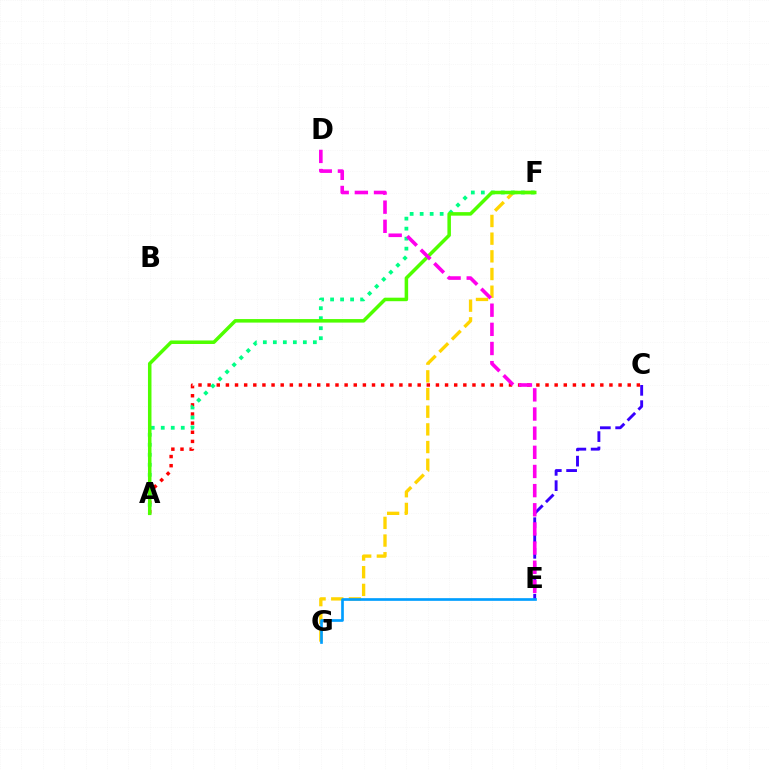{('F', 'G'): [{'color': '#ffd500', 'line_style': 'dashed', 'thickness': 2.4}], ('A', 'C'): [{'color': '#ff0000', 'line_style': 'dotted', 'thickness': 2.48}], ('C', 'E'): [{'color': '#3700ff', 'line_style': 'dashed', 'thickness': 2.08}], ('A', 'F'): [{'color': '#00ff86', 'line_style': 'dotted', 'thickness': 2.72}, {'color': '#4fff00', 'line_style': 'solid', 'thickness': 2.53}], ('E', 'G'): [{'color': '#009eff', 'line_style': 'solid', 'thickness': 1.92}], ('D', 'E'): [{'color': '#ff00ed', 'line_style': 'dashed', 'thickness': 2.6}]}